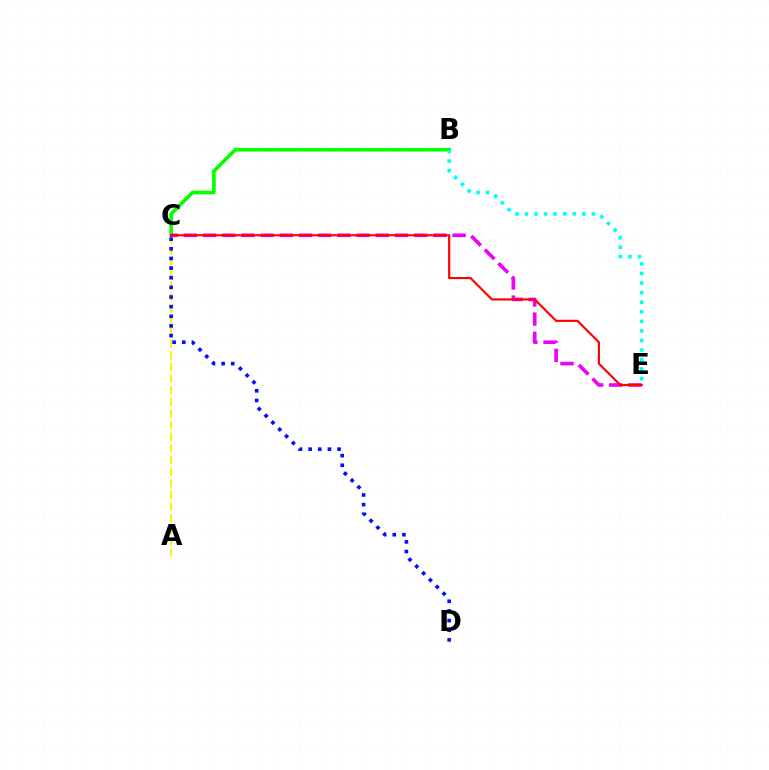{('A', 'C'): [{'color': '#fcf500', 'line_style': 'dashed', 'thickness': 1.58}], ('B', 'C'): [{'color': '#08ff00', 'line_style': 'solid', 'thickness': 2.63}], ('C', 'E'): [{'color': '#ee00ff', 'line_style': 'dashed', 'thickness': 2.61}, {'color': '#ff0000', 'line_style': 'solid', 'thickness': 1.55}], ('B', 'E'): [{'color': '#00fff6', 'line_style': 'dotted', 'thickness': 2.59}], ('C', 'D'): [{'color': '#0010ff', 'line_style': 'dotted', 'thickness': 2.62}]}